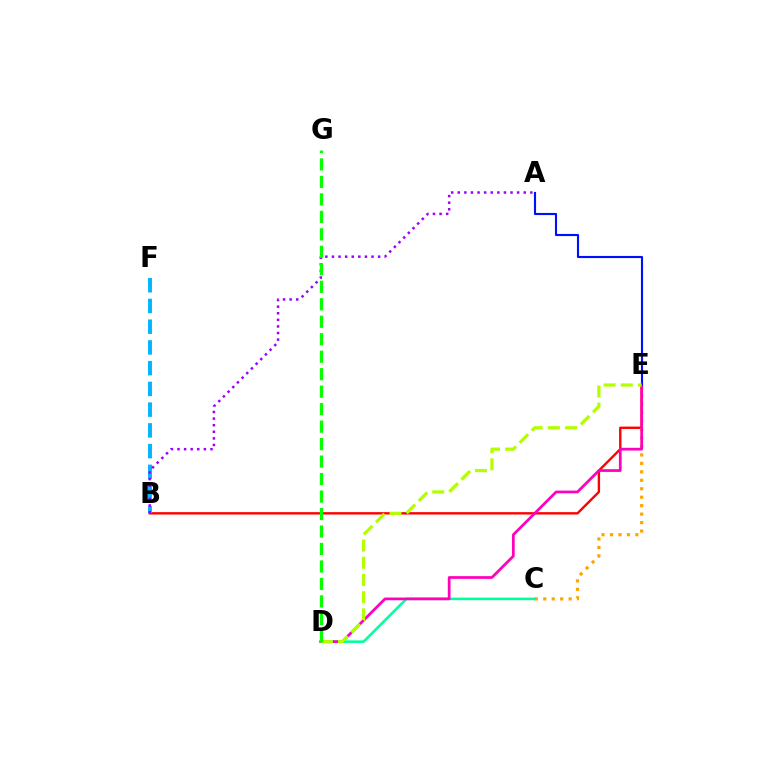{('B', 'E'): [{'color': '#ff0000', 'line_style': 'solid', 'thickness': 1.71}], ('C', 'E'): [{'color': '#ffa500', 'line_style': 'dotted', 'thickness': 2.3}], ('B', 'F'): [{'color': '#00b5ff', 'line_style': 'dashed', 'thickness': 2.82}], ('C', 'D'): [{'color': '#00ff9d', 'line_style': 'solid', 'thickness': 1.86}], ('D', 'E'): [{'color': '#ff00bd', 'line_style': 'solid', 'thickness': 1.97}, {'color': '#b3ff00', 'line_style': 'dashed', 'thickness': 2.34}], ('A', 'E'): [{'color': '#0010ff', 'line_style': 'solid', 'thickness': 1.53}], ('A', 'B'): [{'color': '#9b00ff', 'line_style': 'dotted', 'thickness': 1.79}], ('D', 'G'): [{'color': '#08ff00', 'line_style': 'dashed', 'thickness': 2.37}]}